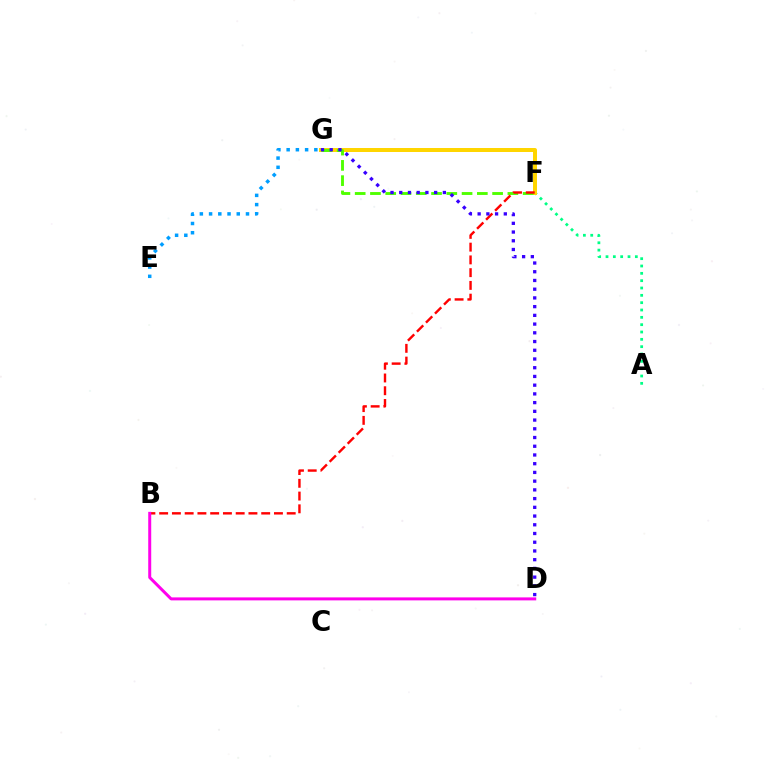{('A', 'F'): [{'color': '#00ff86', 'line_style': 'dotted', 'thickness': 1.99}], ('F', 'G'): [{'color': '#ffd500', 'line_style': 'solid', 'thickness': 2.88}, {'color': '#4fff00', 'line_style': 'dashed', 'thickness': 2.07}], ('B', 'F'): [{'color': '#ff0000', 'line_style': 'dashed', 'thickness': 1.73}], ('D', 'G'): [{'color': '#3700ff', 'line_style': 'dotted', 'thickness': 2.37}], ('B', 'D'): [{'color': '#ff00ed', 'line_style': 'solid', 'thickness': 2.15}], ('E', 'G'): [{'color': '#009eff', 'line_style': 'dotted', 'thickness': 2.51}]}